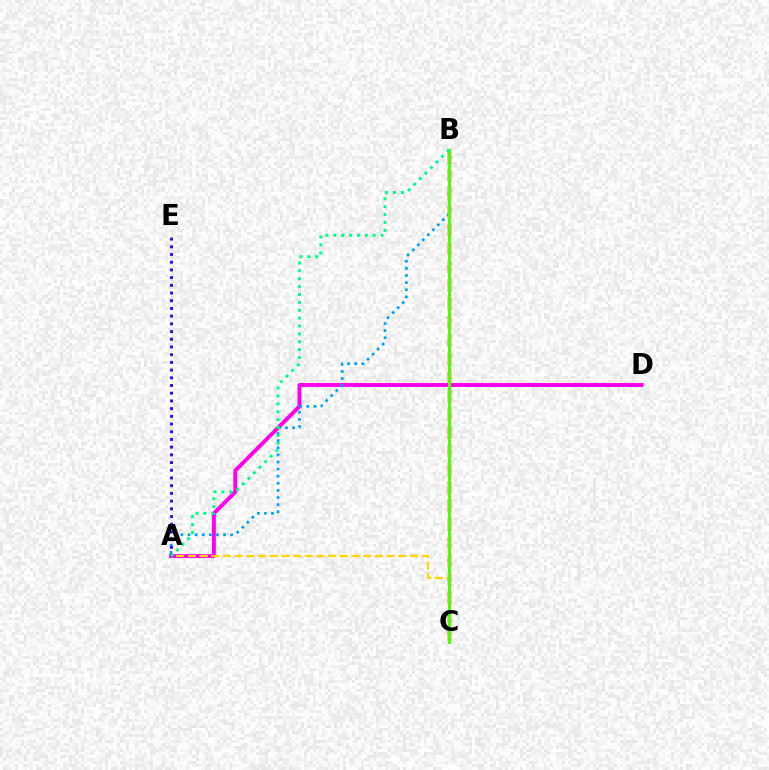{('B', 'C'): [{'color': '#ff0000', 'line_style': 'dashed', 'thickness': 2.5}, {'color': '#4fff00', 'line_style': 'solid', 'thickness': 2.18}], ('A', 'D'): [{'color': '#ff00ed', 'line_style': 'solid', 'thickness': 2.82}], ('A', 'B'): [{'color': '#009eff', 'line_style': 'dotted', 'thickness': 1.93}, {'color': '#00ff86', 'line_style': 'dotted', 'thickness': 2.14}], ('A', 'C'): [{'color': '#ffd500', 'line_style': 'dashed', 'thickness': 1.59}], ('A', 'E'): [{'color': '#3700ff', 'line_style': 'dotted', 'thickness': 2.09}]}